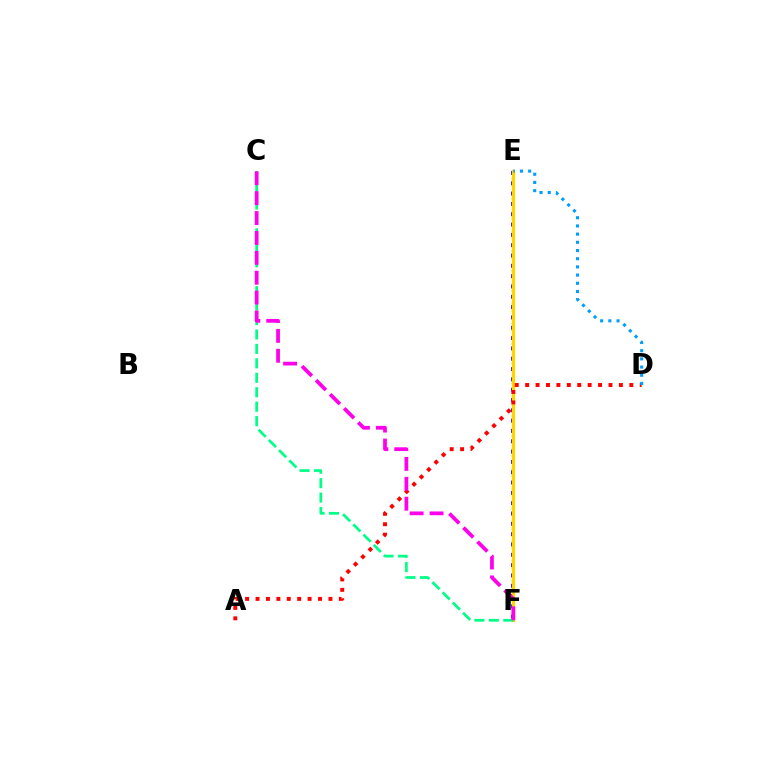{('E', 'F'): [{'color': '#4fff00', 'line_style': 'dotted', 'thickness': 1.79}, {'color': '#3700ff', 'line_style': 'dotted', 'thickness': 2.8}, {'color': '#ffd500', 'line_style': 'solid', 'thickness': 2.35}], ('A', 'D'): [{'color': '#ff0000', 'line_style': 'dotted', 'thickness': 2.83}], ('D', 'E'): [{'color': '#009eff', 'line_style': 'dotted', 'thickness': 2.23}], ('C', 'F'): [{'color': '#00ff86', 'line_style': 'dashed', 'thickness': 1.96}, {'color': '#ff00ed', 'line_style': 'dashed', 'thickness': 2.7}]}